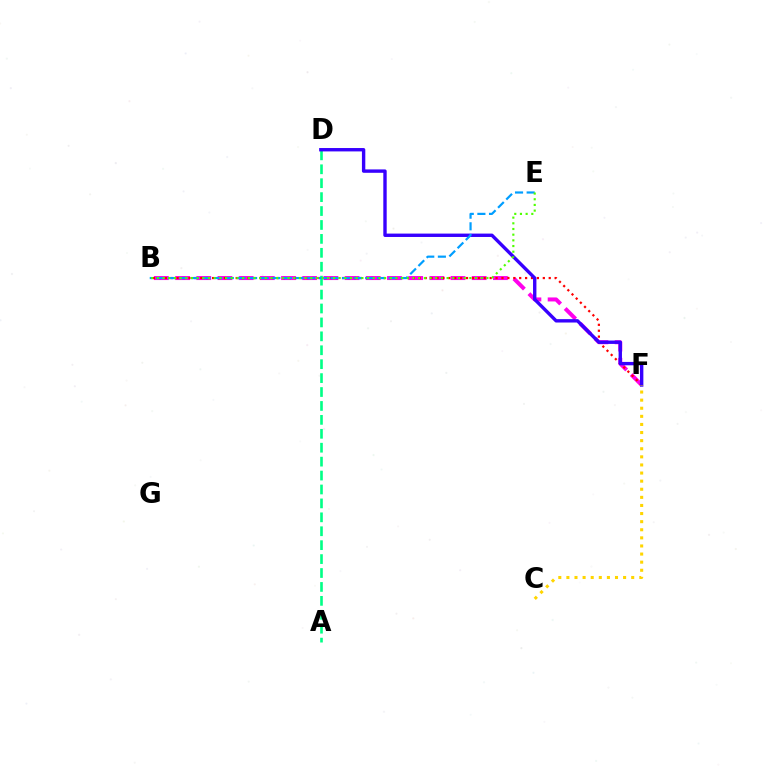{('B', 'F'): [{'color': '#ff00ed', 'line_style': 'dashed', 'thickness': 2.88}, {'color': '#ff0000', 'line_style': 'dotted', 'thickness': 1.6}], ('A', 'D'): [{'color': '#00ff86', 'line_style': 'dashed', 'thickness': 1.89}], ('D', 'F'): [{'color': '#3700ff', 'line_style': 'solid', 'thickness': 2.44}], ('C', 'F'): [{'color': '#ffd500', 'line_style': 'dotted', 'thickness': 2.2}], ('B', 'E'): [{'color': '#009eff', 'line_style': 'dashed', 'thickness': 1.58}, {'color': '#4fff00', 'line_style': 'dotted', 'thickness': 1.54}]}